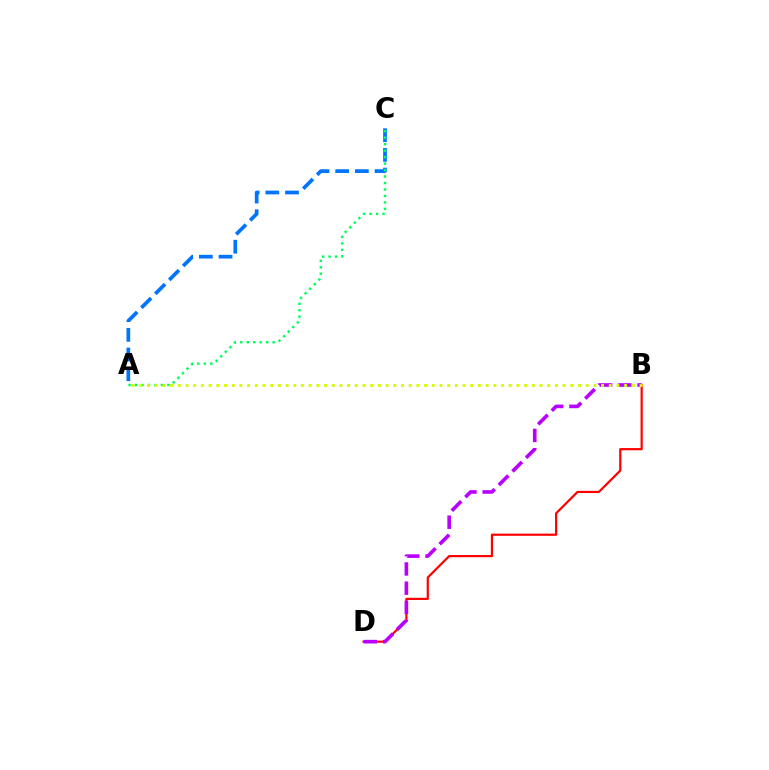{('A', 'C'): [{'color': '#0074ff', 'line_style': 'dashed', 'thickness': 2.67}, {'color': '#00ff5c', 'line_style': 'dotted', 'thickness': 1.76}], ('B', 'D'): [{'color': '#ff0000', 'line_style': 'solid', 'thickness': 1.58}, {'color': '#b900ff', 'line_style': 'dashed', 'thickness': 2.61}], ('A', 'B'): [{'color': '#d1ff00', 'line_style': 'dotted', 'thickness': 2.09}]}